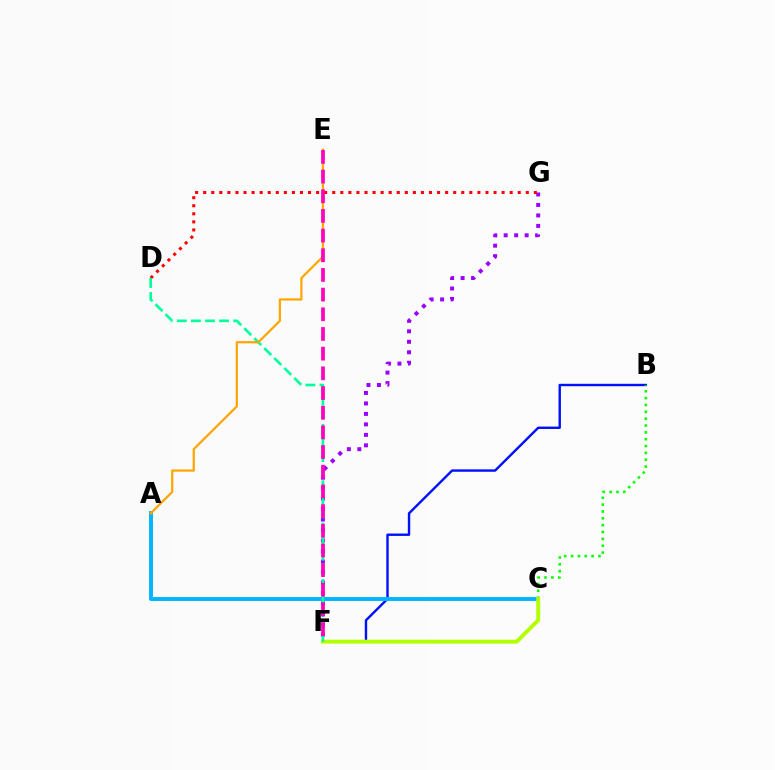{('B', 'F'): [{'color': '#0010ff', 'line_style': 'solid', 'thickness': 1.73}], ('B', 'C'): [{'color': '#08ff00', 'line_style': 'dotted', 'thickness': 1.86}], ('A', 'C'): [{'color': '#00b5ff', 'line_style': 'solid', 'thickness': 2.82}], ('F', 'G'): [{'color': '#9b00ff', 'line_style': 'dotted', 'thickness': 2.85}], ('C', 'F'): [{'color': '#b3ff00', 'line_style': 'solid', 'thickness': 2.81}], ('D', 'G'): [{'color': '#ff0000', 'line_style': 'dotted', 'thickness': 2.19}], ('D', 'F'): [{'color': '#00ff9d', 'line_style': 'dashed', 'thickness': 1.91}], ('A', 'E'): [{'color': '#ffa500', 'line_style': 'solid', 'thickness': 1.61}], ('E', 'F'): [{'color': '#ff00bd', 'line_style': 'dashed', 'thickness': 2.67}]}